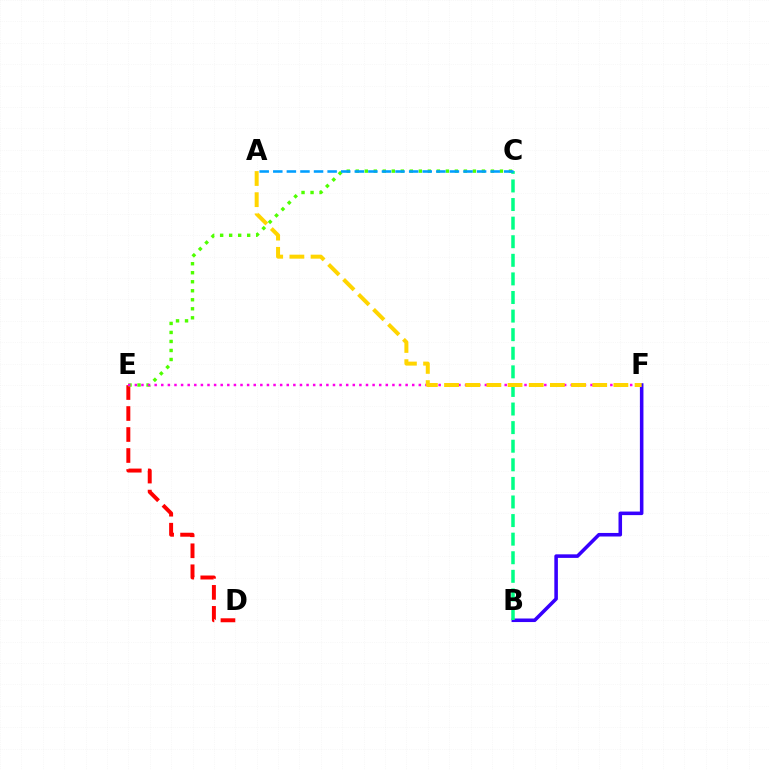{('B', 'F'): [{'color': '#3700ff', 'line_style': 'solid', 'thickness': 2.56}], ('D', 'E'): [{'color': '#ff0000', 'line_style': 'dashed', 'thickness': 2.85}], ('B', 'C'): [{'color': '#00ff86', 'line_style': 'dashed', 'thickness': 2.53}], ('C', 'E'): [{'color': '#4fff00', 'line_style': 'dotted', 'thickness': 2.45}], ('E', 'F'): [{'color': '#ff00ed', 'line_style': 'dotted', 'thickness': 1.79}], ('A', 'C'): [{'color': '#009eff', 'line_style': 'dashed', 'thickness': 1.85}], ('A', 'F'): [{'color': '#ffd500', 'line_style': 'dashed', 'thickness': 2.88}]}